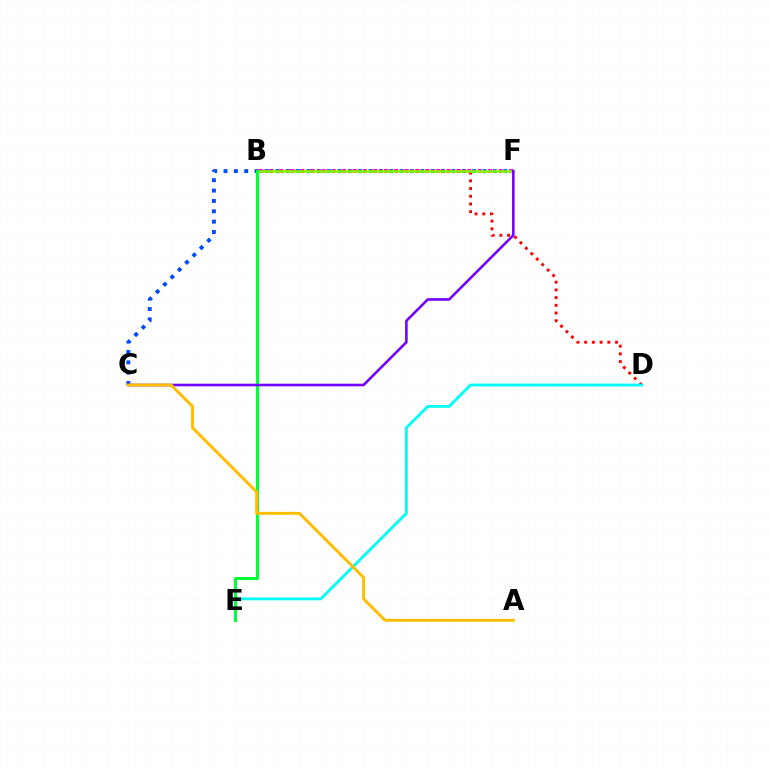{('B', 'F'): [{'color': '#ff00cf', 'line_style': 'dotted', 'thickness': 2.83}, {'color': '#84ff00', 'line_style': 'solid', 'thickness': 1.82}], ('C', 'F'): [{'color': '#004bff', 'line_style': 'dotted', 'thickness': 2.81}, {'color': '#7200ff', 'line_style': 'solid', 'thickness': 1.86}], ('B', 'D'): [{'color': '#ff0000', 'line_style': 'dotted', 'thickness': 2.09}], ('D', 'E'): [{'color': '#00fff6', 'line_style': 'solid', 'thickness': 2.04}], ('B', 'E'): [{'color': '#00ff39', 'line_style': 'solid', 'thickness': 2.15}], ('A', 'C'): [{'color': '#ffbd00', 'line_style': 'solid', 'thickness': 2.12}]}